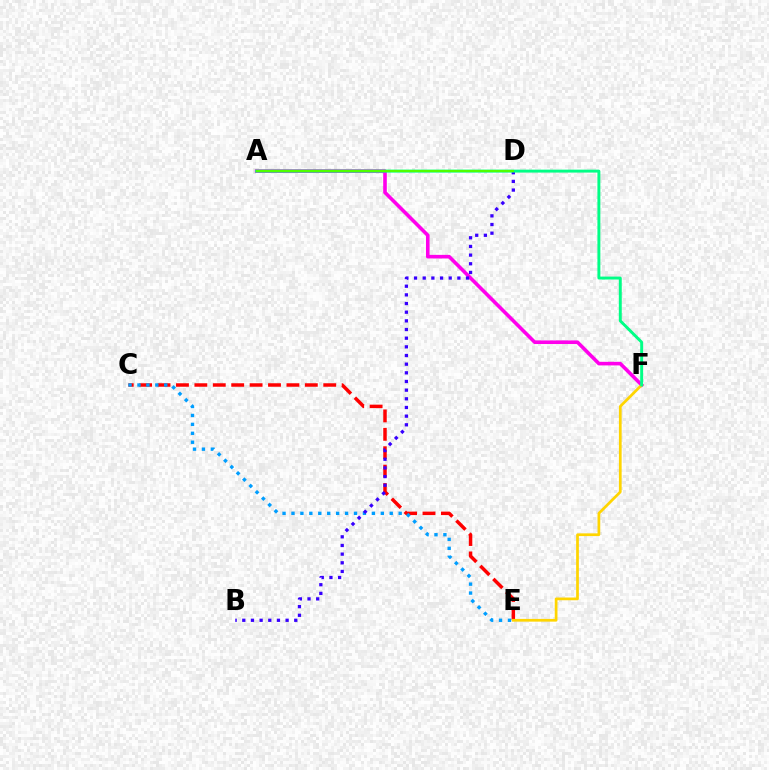{('A', 'F'): [{'color': '#ff00ed', 'line_style': 'solid', 'thickness': 2.59}, {'color': '#00ff86', 'line_style': 'solid', 'thickness': 2.11}], ('C', 'E'): [{'color': '#ff0000', 'line_style': 'dashed', 'thickness': 2.5}, {'color': '#009eff', 'line_style': 'dotted', 'thickness': 2.43}], ('E', 'F'): [{'color': '#ffd500', 'line_style': 'solid', 'thickness': 1.96}], ('B', 'D'): [{'color': '#3700ff', 'line_style': 'dotted', 'thickness': 2.35}], ('A', 'D'): [{'color': '#4fff00', 'line_style': 'solid', 'thickness': 1.56}]}